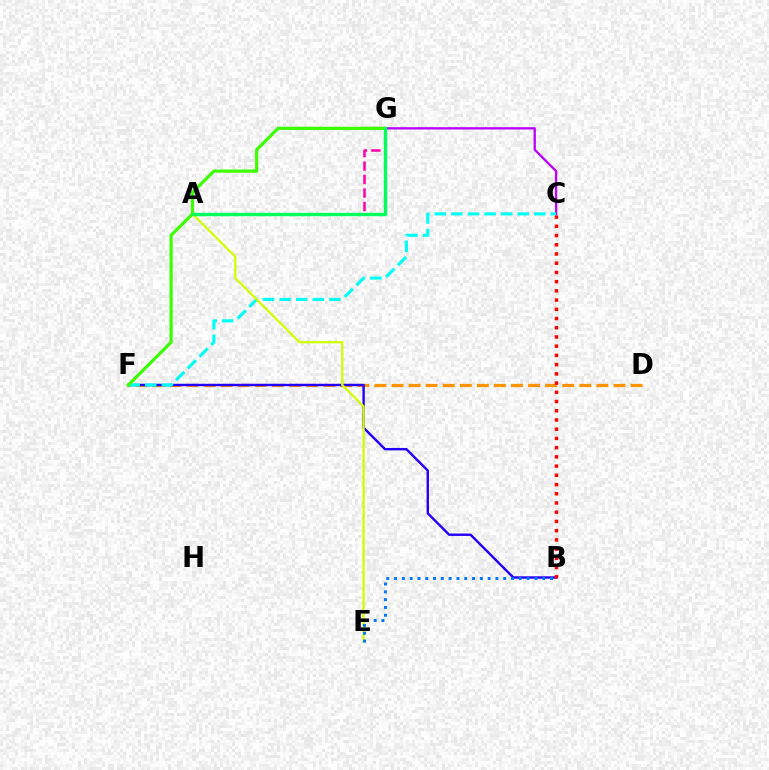{('D', 'F'): [{'color': '#ff9400', 'line_style': 'dashed', 'thickness': 2.32}], ('C', 'G'): [{'color': '#b900ff', 'line_style': 'solid', 'thickness': 1.66}], ('B', 'F'): [{'color': '#2500ff', 'line_style': 'solid', 'thickness': 1.74}], ('C', 'F'): [{'color': '#00fff6', 'line_style': 'dashed', 'thickness': 2.25}], ('B', 'C'): [{'color': '#ff0000', 'line_style': 'dotted', 'thickness': 2.51}], ('A', 'G'): [{'color': '#ff00ac', 'line_style': 'dashed', 'thickness': 1.83}, {'color': '#00ff5c', 'line_style': 'solid', 'thickness': 2.43}], ('A', 'E'): [{'color': '#d1ff00', 'line_style': 'solid', 'thickness': 1.64}], ('F', 'G'): [{'color': '#3dff00', 'line_style': 'solid', 'thickness': 2.31}], ('B', 'E'): [{'color': '#0074ff', 'line_style': 'dotted', 'thickness': 2.12}]}